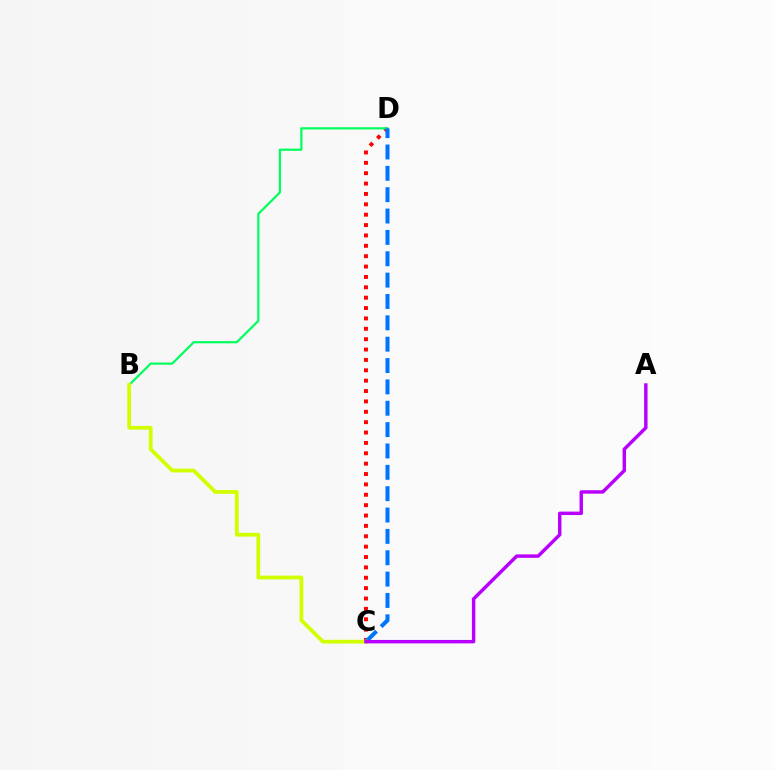{('C', 'D'): [{'color': '#ff0000', 'line_style': 'dotted', 'thickness': 2.82}, {'color': '#0074ff', 'line_style': 'dashed', 'thickness': 2.9}], ('B', 'D'): [{'color': '#00ff5c', 'line_style': 'solid', 'thickness': 1.58}], ('B', 'C'): [{'color': '#d1ff00', 'line_style': 'solid', 'thickness': 2.72}], ('A', 'C'): [{'color': '#b900ff', 'line_style': 'solid', 'thickness': 2.47}]}